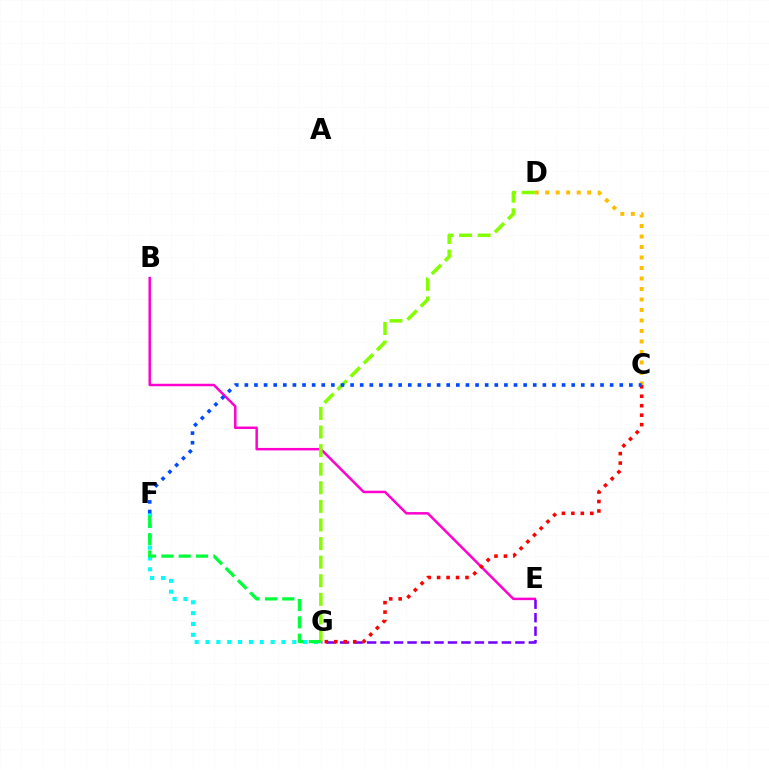{('B', 'E'): [{'color': '#ff00cf', 'line_style': 'solid', 'thickness': 1.79}], ('F', 'G'): [{'color': '#00fff6', 'line_style': 'dotted', 'thickness': 2.95}, {'color': '#00ff39', 'line_style': 'dashed', 'thickness': 2.35}], ('C', 'D'): [{'color': '#ffbd00', 'line_style': 'dotted', 'thickness': 2.85}], ('D', 'G'): [{'color': '#84ff00', 'line_style': 'dashed', 'thickness': 2.53}], ('E', 'G'): [{'color': '#7200ff', 'line_style': 'dashed', 'thickness': 1.83}], ('C', 'G'): [{'color': '#ff0000', 'line_style': 'dotted', 'thickness': 2.57}], ('C', 'F'): [{'color': '#004bff', 'line_style': 'dotted', 'thickness': 2.61}]}